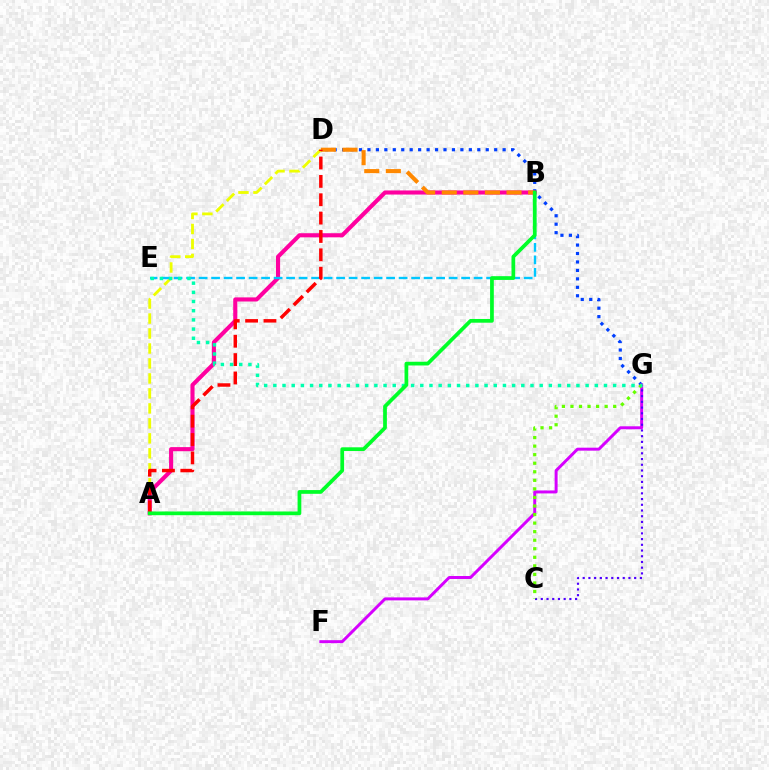{('D', 'G'): [{'color': '#003fff', 'line_style': 'dotted', 'thickness': 2.3}], ('F', 'G'): [{'color': '#d600ff', 'line_style': 'solid', 'thickness': 2.13}], ('A', 'D'): [{'color': '#eeff00', 'line_style': 'dashed', 'thickness': 2.03}, {'color': '#ff0000', 'line_style': 'dashed', 'thickness': 2.49}], ('A', 'B'): [{'color': '#ff00a0', 'line_style': 'solid', 'thickness': 2.95}, {'color': '#00ff27', 'line_style': 'solid', 'thickness': 2.69}], ('B', 'E'): [{'color': '#00c7ff', 'line_style': 'dashed', 'thickness': 1.7}], ('C', 'G'): [{'color': '#4f00ff', 'line_style': 'dotted', 'thickness': 1.55}, {'color': '#66ff00', 'line_style': 'dotted', 'thickness': 2.32}], ('B', 'D'): [{'color': '#ff8800', 'line_style': 'dashed', 'thickness': 2.93}], ('E', 'G'): [{'color': '#00ffaf', 'line_style': 'dotted', 'thickness': 2.5}]}